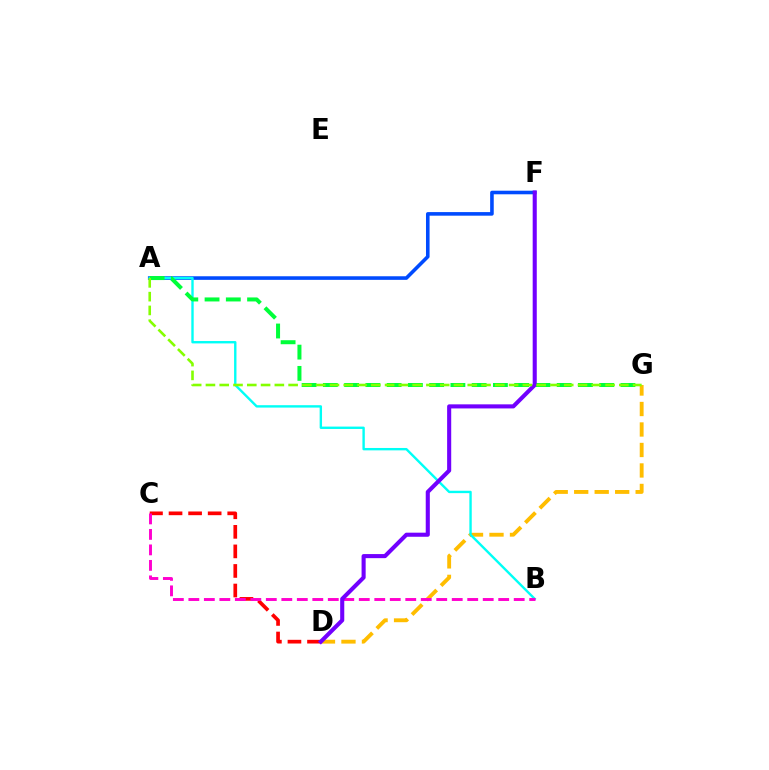{('A', 'F'): [{'color': '#004bff', 'line_style': 'solid', 'thickness': 2.58}], ('C', 'D'): [{'color': '#ff0000', 'line_style': 'dashed', 'thickness': 2.66}], ('D', 'G'): [{'color': '#ffbd00', 'line_style': 'dashed', 'thickness': 2.78}], ('A', 'B'): [{'color': '#00fff6', 'line_style': 'solid', 'thickness': 1.72}], ('A', 'G'): [{'color': '#00ff39', 'line_style': 'dashed', 'thickness': 2.89}, {'color': '#84ff00', 'line_style': 'dashed', 'thickness': 1.87}], ('B', 'C'): [{'color': '#ff00cf', 'line_style': 'dashed', 'thickness': 2.1}], ('D', 'F'): [{'color': '#7200ff', 'line_style': 'solid', 'thickness': 2.94}]}